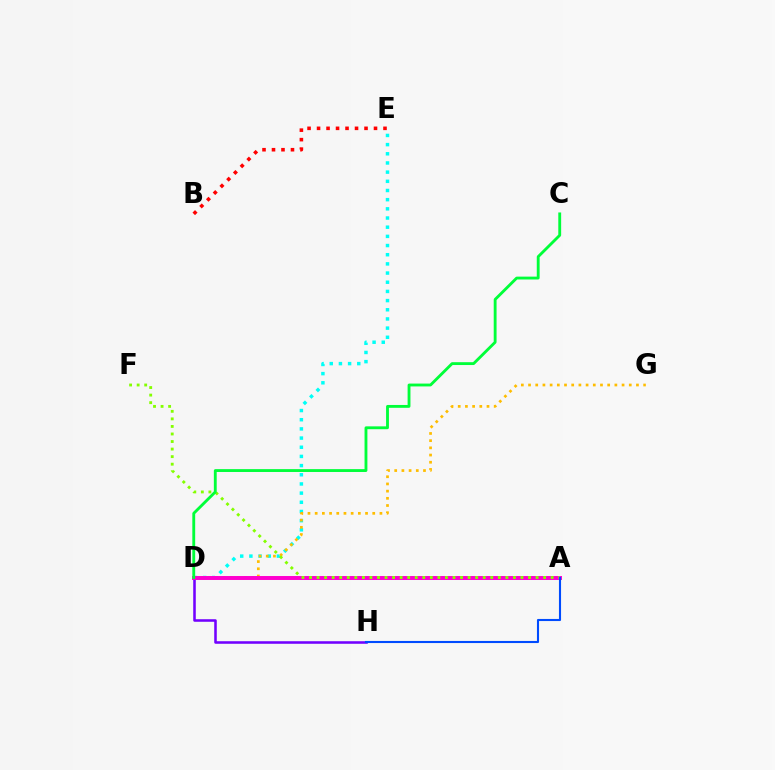{('D', 'E'): [{'color': '#00fff6', 'line_style': 'dotted', 'thickness': 2.49}], ('D', 'H'): [{'color': '#7200ff', 'line_style': 'solid', 'thickness': 1.84}], ('D', 'G'): [{'color': '#ffbd00', 'line_style': 'dotted', 'thickness': 1.95}], ('A', 'D'): [{'color': '#ff00cf', 'line_style': 'solid', 'thickness': 2.85}], ('A', 'F'): [{'color': '#84ff00', 'line_style': 'dotted', 'thickness': 2.05}], ('C', 'D'): [{'color': '#00ff39', 'line_style': 'solid', 'thickness': 2.05}], ('B', 'E'): [{'color': '#ff0000', 'line_style': 'dotted', 'thickness': 2.58}], ('A', 'H'): [{'color': '#004bff', 'line_style': 'solid', 'thickness': 1.51}]}